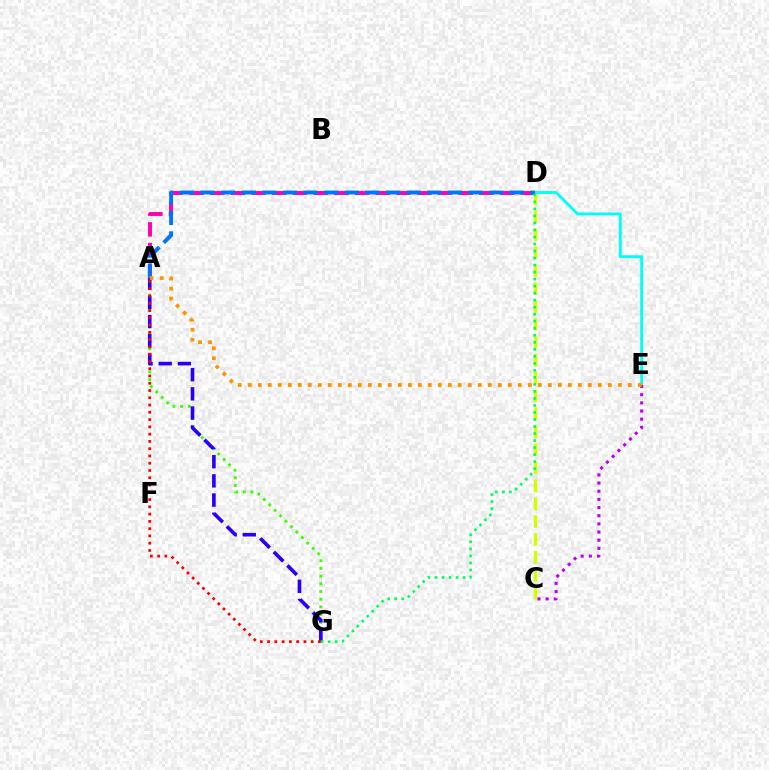{('C', 'D'): [{'color': '#d1ff00', 'line_style': 'dashed', 'thickness': 2.43}], ('D', 'E'): [{'color': '#00fff6', 'line_style': 'solid', 'thickness': 2.08}], ('A', 'G'): [{'color': '#3dff00', 'line_style': 'dotted', 'thickness': 2.09}, {'color': '#2500ff', 'line_style': 'dashed', 'thickness': 2.61}, {'color': '#ff0000', 'line_style': 'dotted', 'thickness': 1.98}], ('C', 'E'): [{'color': '#b900ff', 'line_style': 'dotted', 'thickness': 2.22}], ('A', 'D'): [{'color': '#ff00ac', 'line_style': 'dashed', 'thickness': 2.81}, {'color': '#0074ff', 'line_style': 'dashed', 'thickness': 2.8}], ('D', 'G'): [{'color': '#00ff5c', 'line_style': 'dotted', 'thickness': 1.91}], ('A', 'E'): [{'color': '#ff9400', 'line_style': 'dotted', 'thickness': 2.72}]}